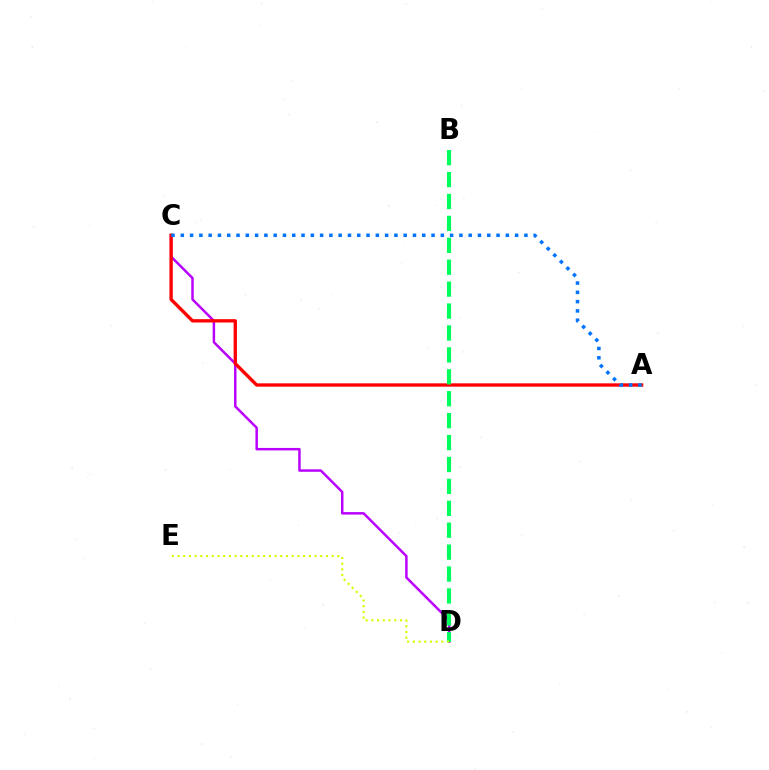{('C', 'D'): [{'color': '#b900ff', 'line_style': 'solid', 'thickness': 1.78}], ('A', 'C'): [{'color': '#ff0000', 'line_style': 'solid', 'thickness': 2.4}, {'color': '#0074ff', 'line_style': 'dotted', 'thickness': 2.52}], ('B', 'D'): [{'color': '#00ff5c', 'line_style': 'dashed', 'thickness': 2.98}], ('D', 'E'): [{'color': '#d1ff00', 'line_style': 'dotted', 'thickness': 1.55}]}